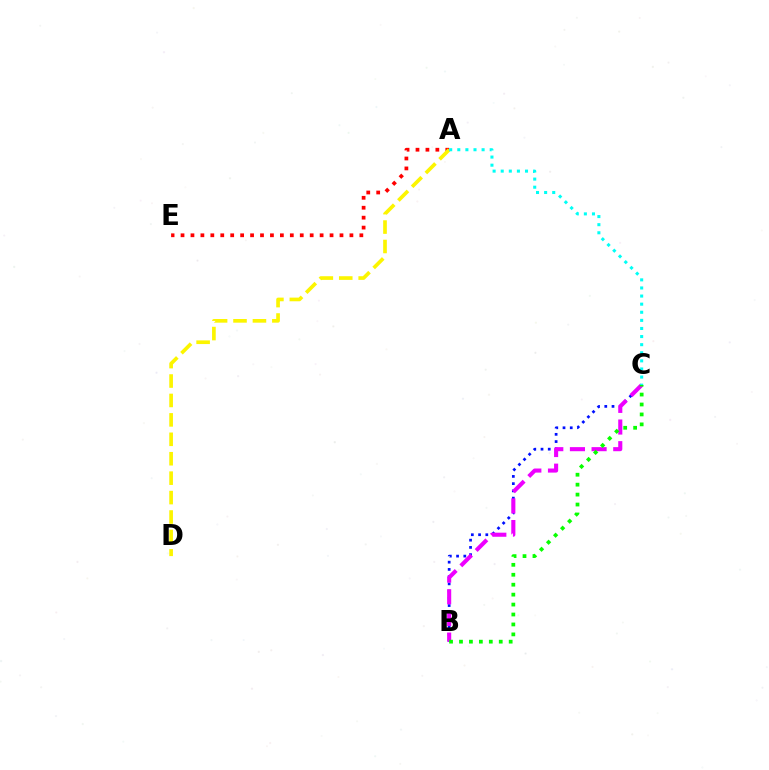{('A', 'E'): [{'color': '#ff0000', 'line_style': 'dotted', 'thickness': 2.7}], ('B', 'C'): [{'color': '#0010ff', 'line_style': 'dotted', 'thickness': 1.96}, {'color': '#ee00ff', 'line_style': 'dashed', 'thickness': 2.94}, {'color': '#08ff00', 'line_style': 'dotted', 'thickness': 2.7}], ('A', 'D'): [{'color': '#fcf500', 'line_style': 'dashed', 'thickness': 2.64}], ('A', 'C'): [{'color': '#00fff6', 'line_style': 'dotted', 'thickness': 2.2}]}